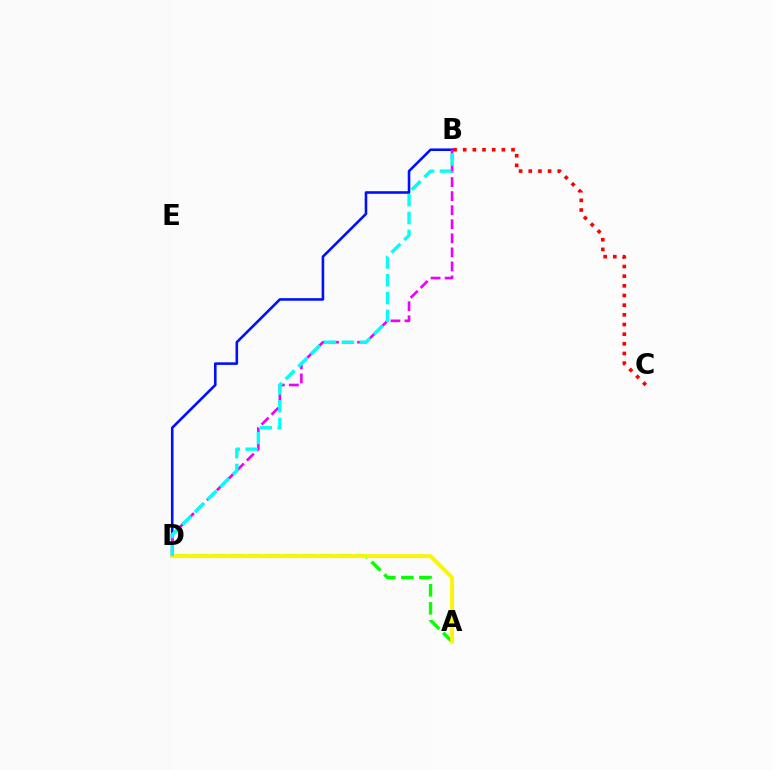{('B', 'C'): [{'color': '#ff0000', 'line_style': 'dotted', 'thickness': 2.63}], ('B', 'D'): [{'color': '#0010ff', 'line_style': 'solid', 'thickness': 1.87}, {'color': '#ee00ff', 'line_style': 'dashed', 'thickness': 1.91}, {'color': '#00fff6', 'line_style': 'dashed', 'thickness': 2.42}], ('A', 'D'): [{'color': '#08ff00', 'line_style': 'dashed', 'thickness': 2.45}, {'color': '#fcf500', 'line_style': 'solid', 'thickness': 2.8}]}